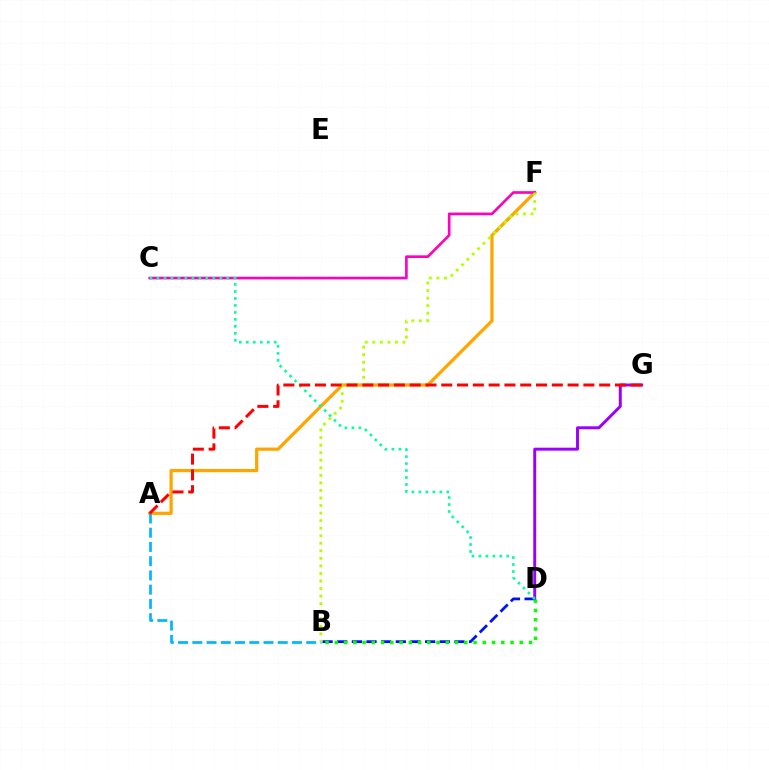{('D', 'G'): [{'color': '#9b00ff', 'line_style': 'solid', 'thickness': 2.12}], ('B', 'D'): [{'color': '#0010ff', 'line_style': 'dashed', 'thickness': 1.99}, {'color': '#08ff00', 'line_style': 'dotted', 'thickness': 2.51}], ('A', 'F'): [{'color': '#ffa500', 'line_style': 'solid', 'thickness': 2.33}], ('A', 'B'): [{'color': '#00b5ff', 'line_style': 'dashed', 'thickness': 1.93}], ('C', 'F'): [{'color': '#ff00bd', 'line_style': 'solid', 'thickness': 1.91}], ('C', 'D'): [{'color': '#00ff9d', 'line_style': 'dotted', 'thickness': 1.9}], ('B', 'F'): [{'color': '#b3ff00', 'line_style': 'dotted', 'thickness': 2.05}], ('A', 'G'): [{'color': '#ff0000', 'line_style': 'dashed', 'thickness': 2.15}]}